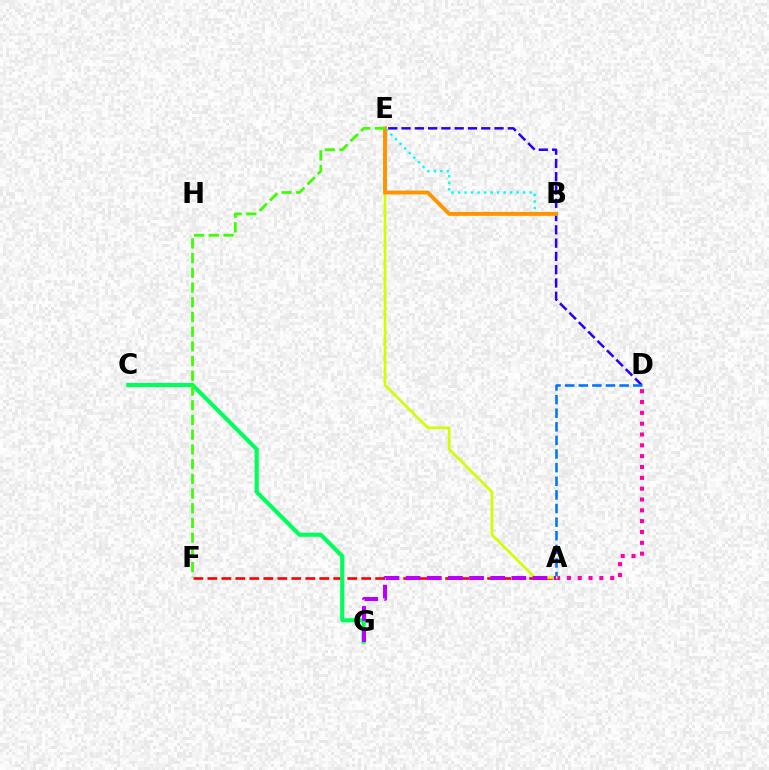{('D', 'E'): [{'color': '#2500ff', 'line_style': 'dashed', 'thickness': 1.8}], ('A', 'F'): [{'color': '#ff0000', 'line_style': 'dashed', 'thickness': 1.9}], ('C', 'G'): [{'color': '#00ff5c', 'line_style': 'solid', 'thickness': 2.97}], ('A', 'D'): [{'color': '#ff00ac', 'line_style': 'dotted', 'thickness': 2.94}, {'color': '#0074ff', 'line_style': 'dashed', 'thickness': 1.85}], ('B', 'E'): [{'color': '#00fff6', 'line_style': 'dotted', 'thickness': 1.77}, {'color': '#ff9400', 'line_style': 'solid', 'thickness': 2.82}], ('A', 'E'): [{'color': '#d1ff00', 'line_style': 'solid', 'thickness': 1.94}], ('E', 'F'): [{'color': '#3dff00', 'line_style': 'dashed', 'thickness': 2.0}], ('A', 'G'): [{'color': '#b900ff', 'line_style': 'dashed', 'thickness': 2.87}]}